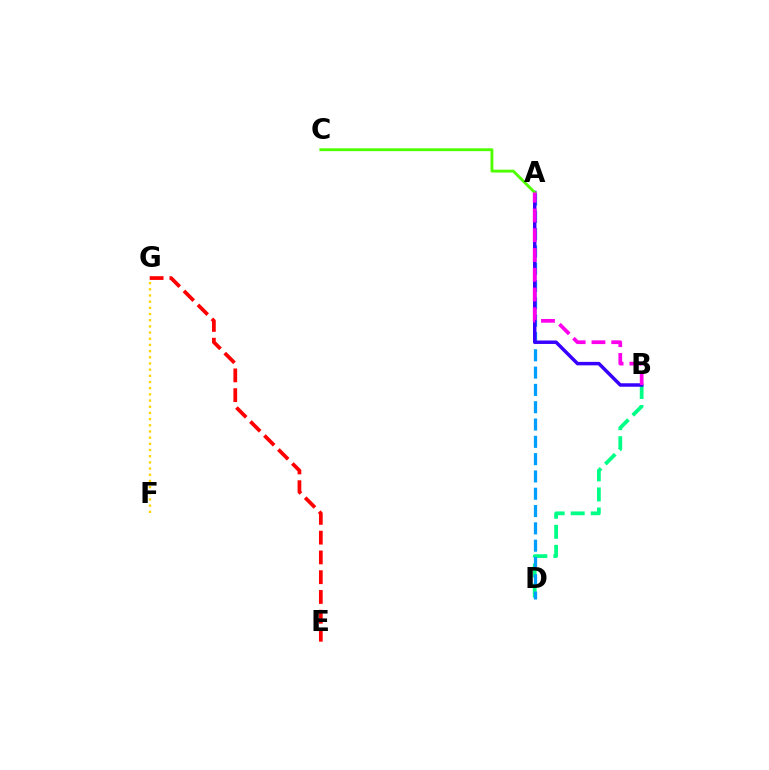{('B', 'D'): [{'color': '#00ff86', 'line_style': 'dashed', 'thickness': 2.72}], ('A', 'D'): [{'color': '#009eff', 'line_style': 'dashed', 'thickness': 2.35}], ('F', 'G'): [{'color': '#ffd500', 'line_style': 'dotted', 'thickness': 1.68}], ('A', 'B'): [{'color': '#3700ff', 'line_style': 'solid', 'thickness': 2.49}, {'color': '#ff00ed', 'line_style': 'dashed', 'thickness': 2.69}], ('A', 'C'): [{'color': '#4fff00', 'line_style': 'solid', 'thickness': 2.06}], ('E', 'G'): [{'color': '#ff0000', 'line_style': 'dashed', 'thickness': 2.69}]}